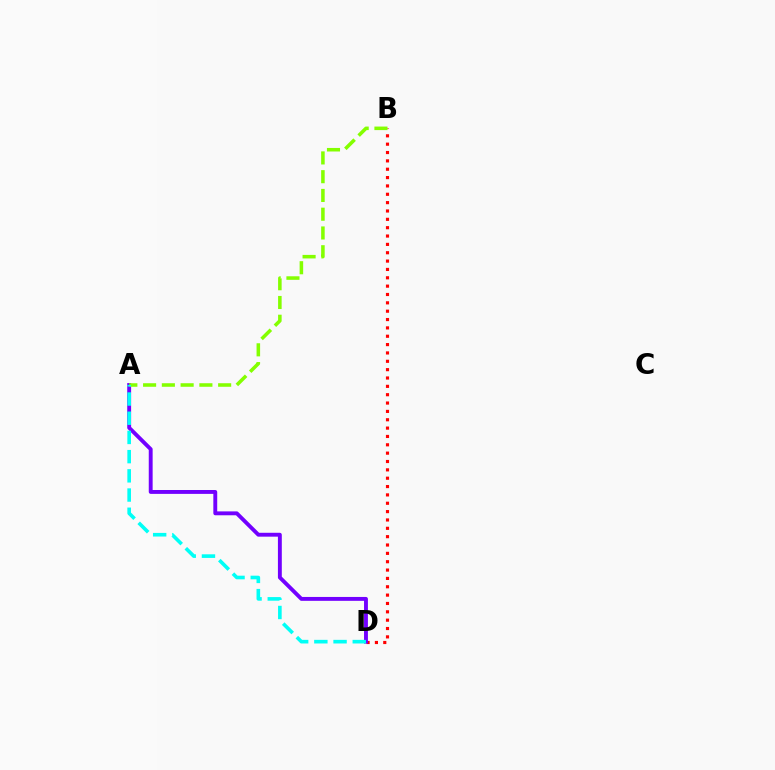{('B', 'D'): [{'color': '#ff0000', 'line_style': 'dotted', 'thickness': 2.27}], ('A', 'D'): [{'color': '#7200ff', 'line_style': 'solid', 'thickness': 2.8}, {'color': '#00fff6', 'line_style': 'dashed', 'thickness': 2.61}], ('A', 'B'): [{'color': '#84ff00', 'line_style': 'dashed', 'thickness': 2.55}]}